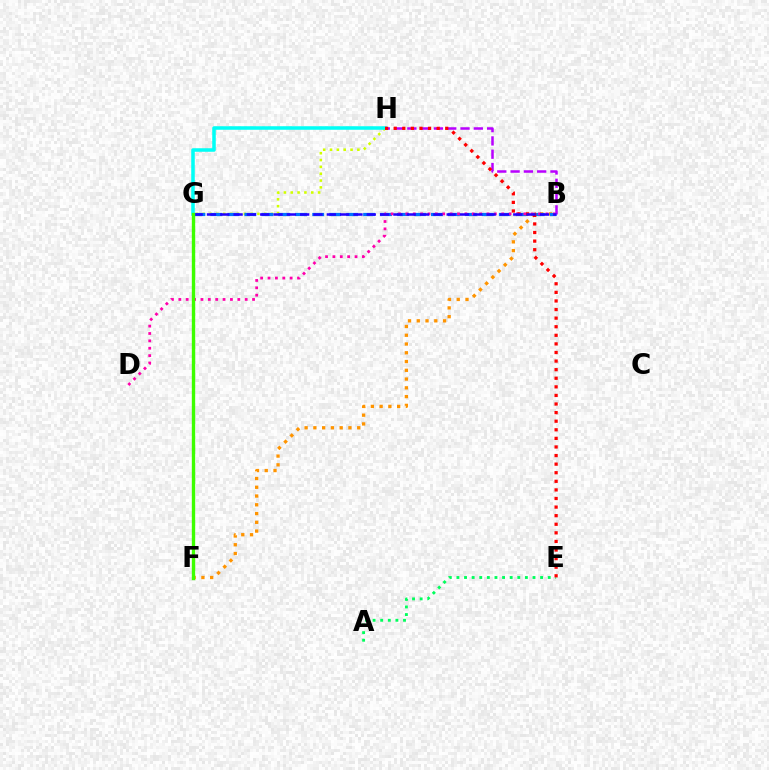{('G', 'H'): [{'color': '#d1ff00', 'line_style': 'dotted', 'thickness': 1.86}, {'color': '#00fff6', 'line_style': 'solid', 'thickness': 2.54}], ('B', 'F'): [{'color': '#ff9400', 'line_style': 'dotted', 'thickness': 2.38}], ('B', 'G'): [{'color': '#0074ff', 'line_style': 'dashed', 'thickness': 2.3}, {'color': '#2500ff', 'line_style': 'dashed', 'thickness': 1.81}], ('B', 'D'): [{'color': '#ff00ac', 'line_style': 'dotted', 'thickness': 2.0}], ('B', 'H'): [{'color': '#b900ff', 'line_style': 'dashed', 'thickness': 1.81}], ('A', 'E'): [{'color': '#00ff5c', 'line_style': 'dotted', 'thickness': 2.07}], ('E', 'H'): [{'color': '#ff0000', 'line_style': 'dotted', 'thickness': 2.33}], ('F', 'G'): [{'color': '#3dff00', 'line_style': 'solid', 'thickness': 2.42}]}